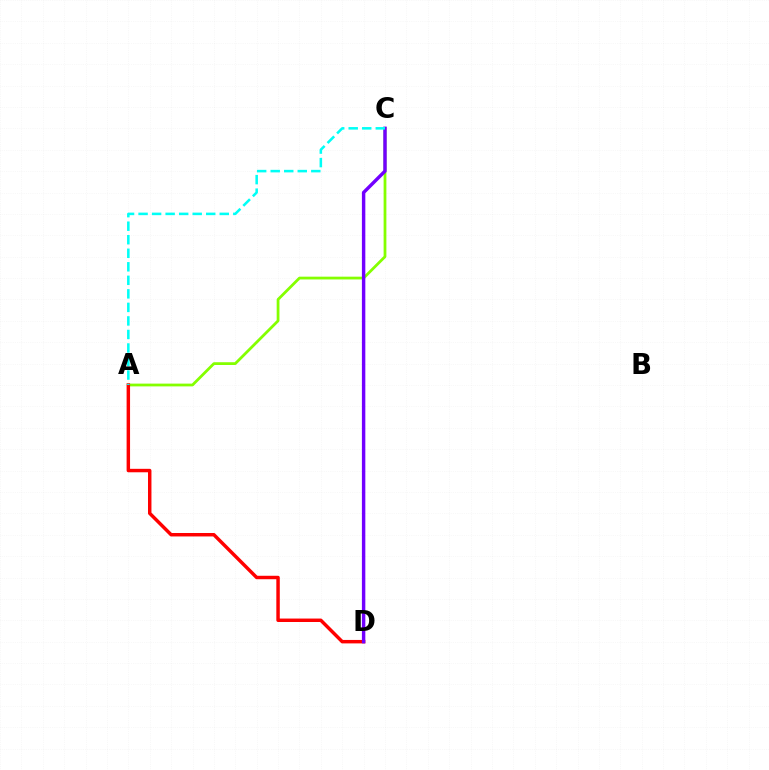{('A', 'C'): [{'color': '#84ff00', 'line_style': 'solid', 'thickness': 2.0}, {'color': '#00fff6', 'line_style': 'dashed', 'thickness': 1.84}], ('A', 'D'): [{'color': '#ff0000', 'line_style': 'solid', 'thickness': 2.49}], ('C', 'D'): [{'color': '#7200ff', 'line_style': 'solid', 'thickness': 2.47}]}